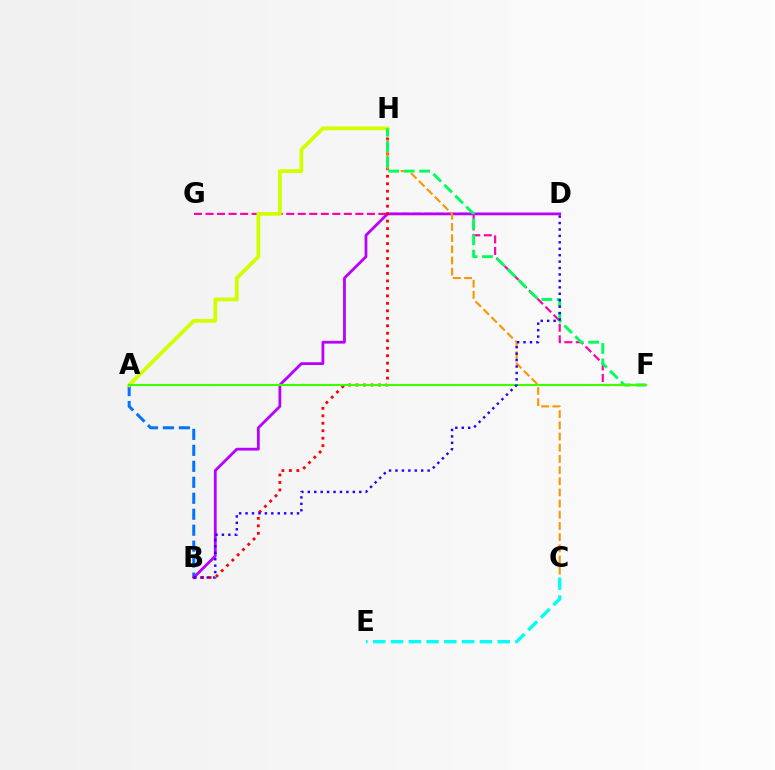{('A', 'B'): [{'color': '#0074ff', 'line_style': 'dashed', 'thickness': 2.17}], ('C', 'E'): [{'color': '#00fff6', 'line_style': 'dashed', 'thickness': 2.41}], ('F', 'G'): [{'color': '#ff00ac', 'line_style': 'dashed', 'thickness': 1.57}], ('B', 'D'): [{'color': '#b900ff', 'line_style': 'solid', 'thickness': 2.01}, {'color': '#2500ff', 'line_style': 'dotted', 'thickness': 1.75}], ('B', 'H'): [{'color': '#ff0000', 'line_style': 'dotted', 'thickness': 2.03}], ('C', 'H'): [{'color': '#ff9400', 'line_style': 'dashed', 'thickness': 1.52}], ('A', 'H'): [{'color': '#d1ff00', 'line_style': 'solid', 'thickness': 2.72}], ('F', 'H'): [{'color': '#00ff5c', 'line_style': 'dashed', 'thickness': 2.09}], ('A', 'F'): [{'color': '#3dff00', 'line_style': 'solid', 'thickness': 1.52}]}